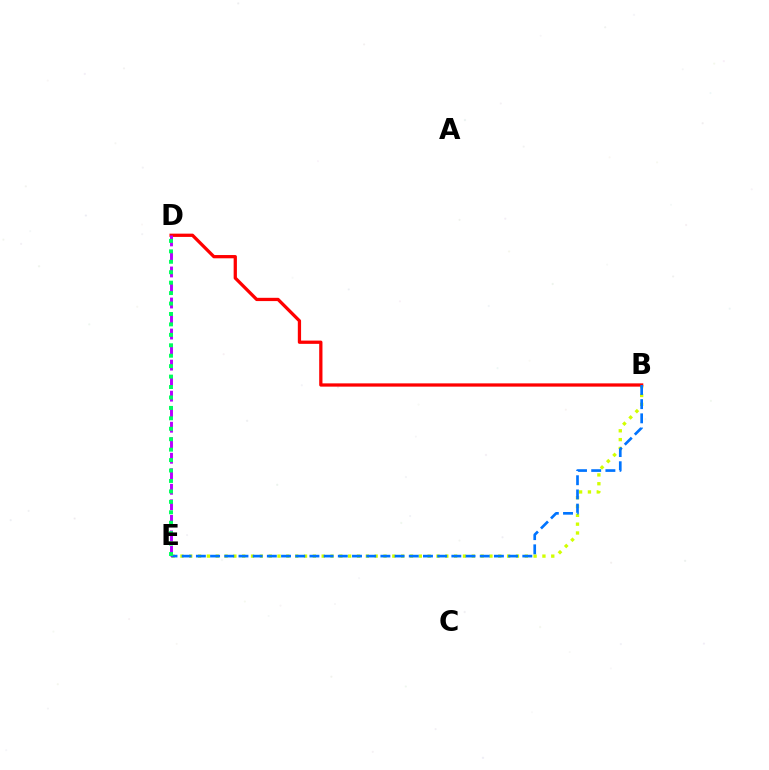{('B', 'E'): [{'color': '#d1ff00', 'line_style': 'dotted', 'thickness': 2.4}, {'color': '#0074ff', 'line_style': 'dashed', 'thickness': 1.93}], ('B', 'D'): [{'color': '#ff0000', 'line_style': 'solid', 'thickness': 2.35}], ('D', 'E'): [{'color': '#b900ff', 'line_style': 'dashed', 'thickness': 2.11}, {'color': '#00ff5c', 'line_style': 'dotted', 'thickness': 2.84}]}